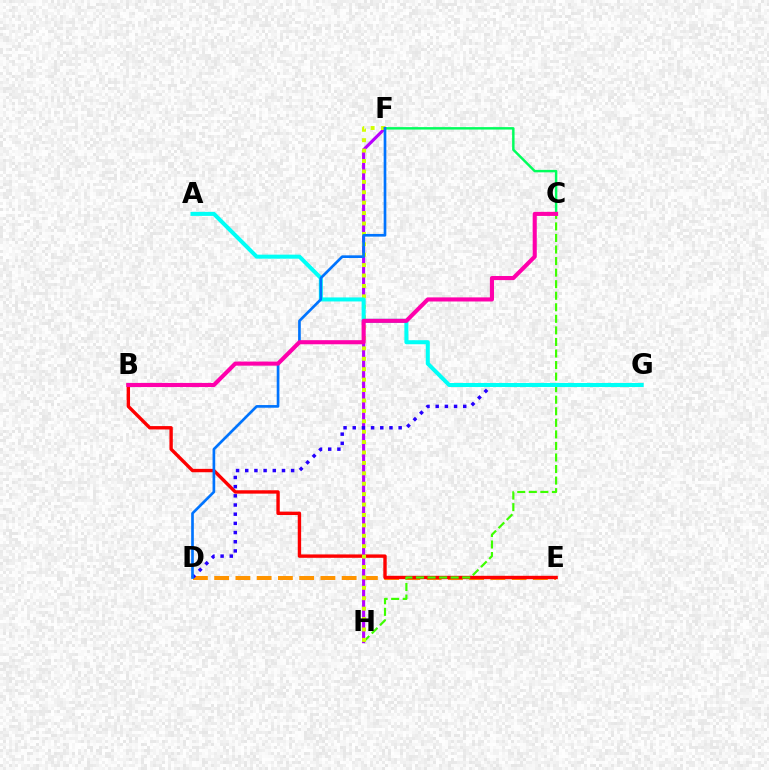{('D', 'E'): [{'color': '#ff9400', 'line_style': 'dashed', 'thickness': 2.89}], ('B', 'E'): [{'color': '#ff0000', 'line_style': 'solid', 'thickness': 2.43}], ('F', 'H'): [{'color': '#b900ff', 'line_style': 'solid', 'thickness': 2.24}, {'color': '#d1ff00', 'line_style': 'dotted', 'thickness': 2.83}], ('C', 'H'): [{'color': '#3dff00', 'line_style': 'dashed', 'thickness': 1.57}], ('D', 'G'): [{'color': '#2500ff', 'line_style': 'dotted', 'thickness': 2.49}], ('C', 'F'): [{'color': '#00ff5c', 'line_style': 'solid', 'thickness': 1.76}], ('A', 'G'): [{'color': '#00fff6', 'line_style': 'solid', 'thickness': 2.9}], ('D', 'F'): [{'color': '#0074ff', 'line_style': 'solid', 'thickness': 1.92}], ('B', 'C'): [{'color': '#ff00ac', 'line_style': 'solid', 'thickness': 2.95}]}